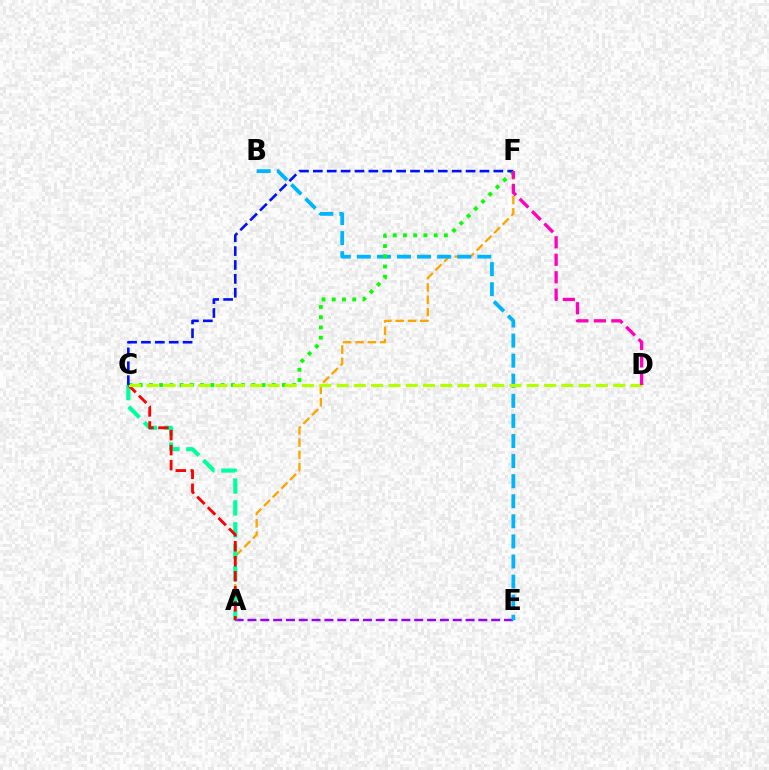{('A', 'E'): [{'color': '#9b00ff', 'line_style': 'dashed', 'thickness': 1.74}], ('A', 'F'): [{'color': '#ffa500', 'line_style': 'dashed', 'thickness': 1.67}], ('A', 'C'): [{'color': '#00ff9d', 'line_style': 'dashed', 'thickness': 2.98}, {'color': '#ff0000', 'line_style': 'dashed', 'thickness': 2.04}], ('B', 'E'): [{'color': '#00b5ff', 'line_style': 'dashed', 'thickness': 2.73}], ('C', 'F'): [{'color': '#08ff00', 'line_style': 'dotted', 'thickness': 2.78}, {'color': '#0010ff', 'line_style': 'dashed', 'thickness': 1.89}], ('C', 'D'): [{'color': '#b3ff00', 'line_style': 'dashed', 'thickness': 2.35}], ('D', 'F'): [{'color': '#ff00bd', 'line_style': 'dashed', 'thickness': 2.37}]}